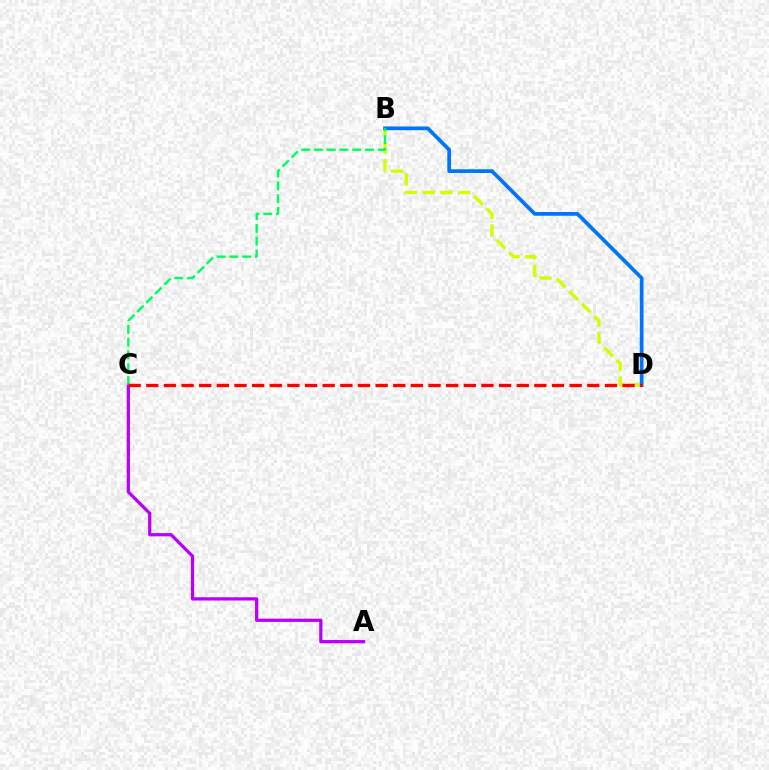{('B', 'D'): [{'color': '#d1ff00', 'line_style': 'dashed', 'thickness': 2.41}, {'color': '#0074ff', 'line_style': 'solid', 'thickness': 2.68}], ('A', 'C'): [{'color': '#b900ff', 'line_style': 'solid', 'thickness': 2.35}], ('B', 'C'): [{'color': '#00ff5c', 'line_style': 'dashed', 'thickness': 1.74}], ('C', 'D'): [{'color': '#ff0000', 'line_style': 'dashed', 'thickness': 2.4}]}